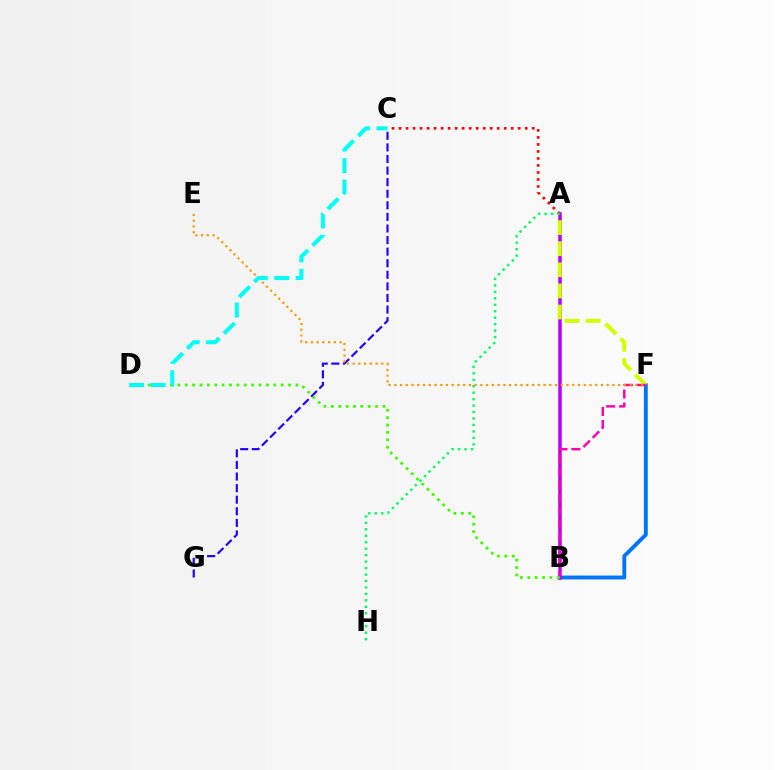{('B', 'F'): [{'color': '#0074ff', 'line_style': 'solid', 'thickness': 2.79}, {'color': '#ff00ac', 'line_style': 'dashed', 'thickness': 1.77}], ('A', 'B'): [{'color': '#b900ff', 'line_style': 'solid', 'thickness': 2.52}], ('C', 'G'): [{'color': '#2500ff', 'line_style': 'dashed', 'thickness': 1.57}], ('A', 'F'): [{'color': '#d1ff00', 'line_style': 'dashed', 'thickness': 2.87}], ('A', 'C'): [{'color': '#ff0000', 'line_style': 'dotted', 'thickness': 1.9}], ('E', 'F'): [{'color': '#ff9400', 'line_style': 'dotted', 'thickness': 1.56}], ('A', 'H'): [{'color': '#00ff5c', 'line_style': 'dotted', 'thickness': 1.75}], ('B', 'D'): [{'color': '#3dff00', 'line_style': 'dotted', 'thickness': 2.0}], ('C', 'D'): [{'color': '#00fff6', 'line_style': 'dashed', 'thickness': 2.91}]}